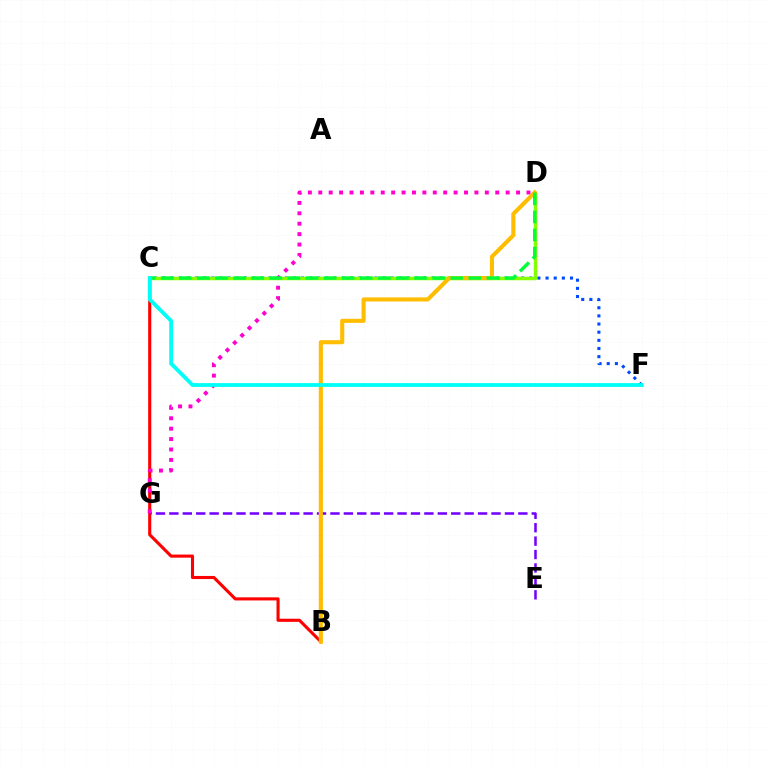{('B', 'C'): [{'color': '#ff0000', 'line_style': 'solid', 'thickness': 2.23}], ('E', 'G'): [{'color': '#7200ff', 'line_style': 'dashed', 'thickness': 1.82}], ('D', 'G'): [{'color': '#ff00cf', 'line_style': 'dotted', 'thickness': 2.83}], ('C', 'F'): [{'color': '#004bff', 'line_style': 'dotted', 'thickness': 2.21}, {'color': '#00fff6', 'line_style': 'solid', 'thickness': 2.74}], ('C', 'D'): [{'color': '#84ff00', 'line_style': 'solid', 'thickness': 2.49}, {'color': '#00ff39', 'line_style': 'dashed', 'thickness': 2.46}], ('B', 'D'): [{'color': '#ffbd00', 'line_style': 'solid', 'thickness': 2.95}]}